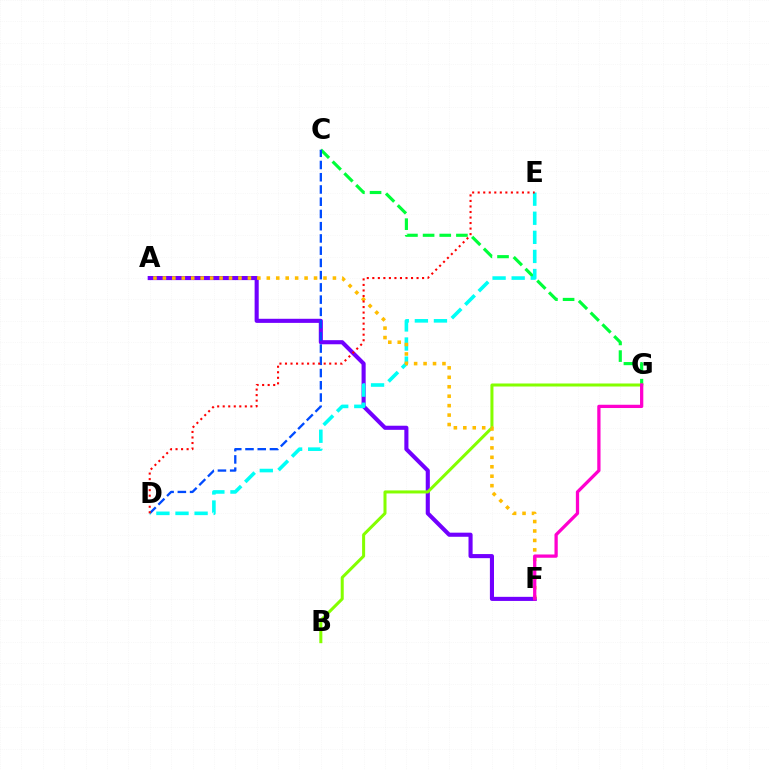{('C', 'G'): [{'color': '#00ff39', 'line_style': 'dashed', 'thickness': 2.26}], ('A', 'F'): [{'color': '#7200ff', 'line_style': 'solid', 'thickness': 2.95}, {'color': '#ffbd00', 'line_style': 'dotted', 'thickness': 2.57}], ('B', 'G'): [{'color': '#84ff00', 'line_style': 'solid', 'thickness': 2.18}], ('C', 'D'): [{'color': '#004bff', 'line_style': 'dashed', 'thickness': 1.66}], ('D', 'E'): [{'color': '#00fff6', 'line_style': 'dashed', 'thickness': 2.59}, {'color': '#ff0000', 'line_style': 'dotted', 'thickness': 1.5}], ('F', 'G'): [{'color': '#ff00cf', 'line_style': 'solid', 'thickness': 2.35}]}